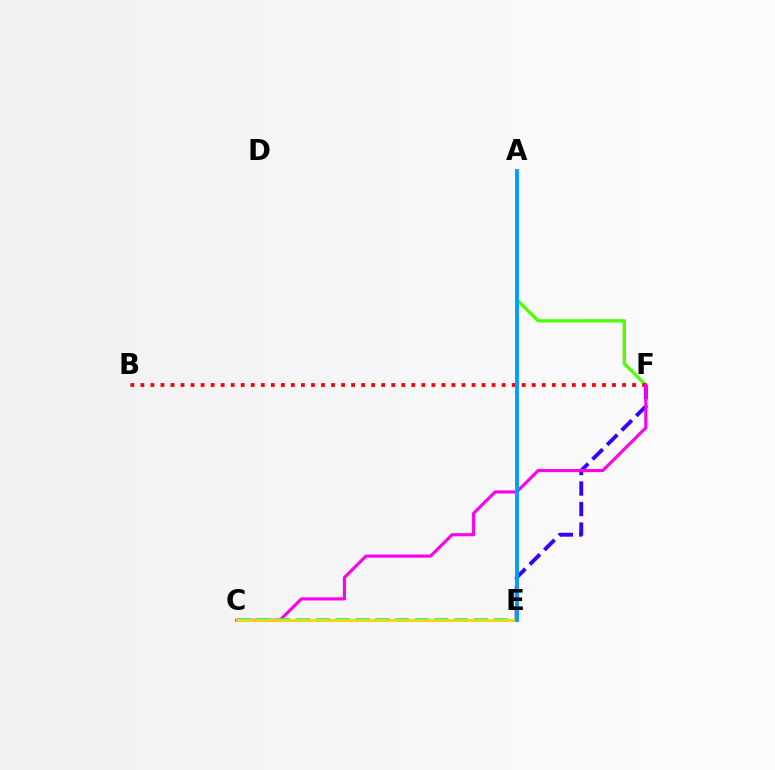{('E', 'F'): [{'color': '#3700ff', 'line_style': 'dashed', 'thickness': 2.79}], ('A', 'F'): [{'color': '#4fff00', 'line_style': 'solid', 'thickness': 2.39}], ('B', 'F'): [{'color': '#ff0000', 'line_style': 'dotted', 'thickness': 2.73}], ('C', 'F'): [{'color': '#ff00ed', 'line_style': 'solid', 'thickness': 2.25}], ('C', 'E'): [{'color': '#00ff86', 'line_style': 'dashed', 'thickness': 2.68}, {'color': '#ffd500', 'line_style': 'solid', 'thickness': 2.0}], ('A', 'E'): [{'color': '#009eff', 'line_style': 'solid', 'thickness': 2.8}]}